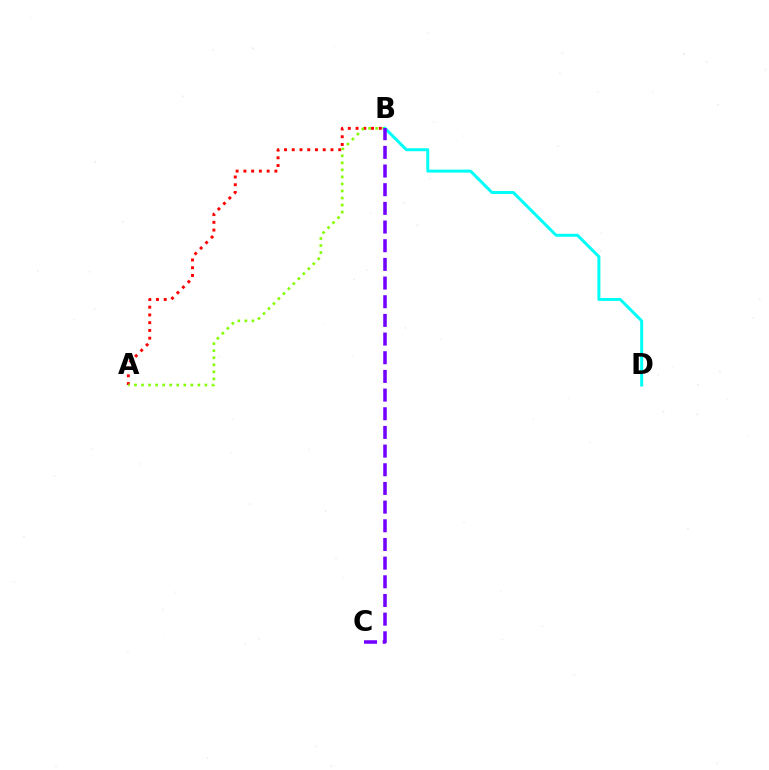{('A', 'B'): [{'color': '#ff0000', 'line_style': 'dotted', 'thickness': 2.1}, {'color': '#84ff00', 'line_style': 'dotted', 'thickness': 1.91}], ('B', 'D'): [{'color': '#00fff6', 'line_style': 'solid', 'thickness': 2.14}], ('B', 'C'): [{'color': '#7200ff', 'line_style': 'dashed', 'thickness': 2.54}]}